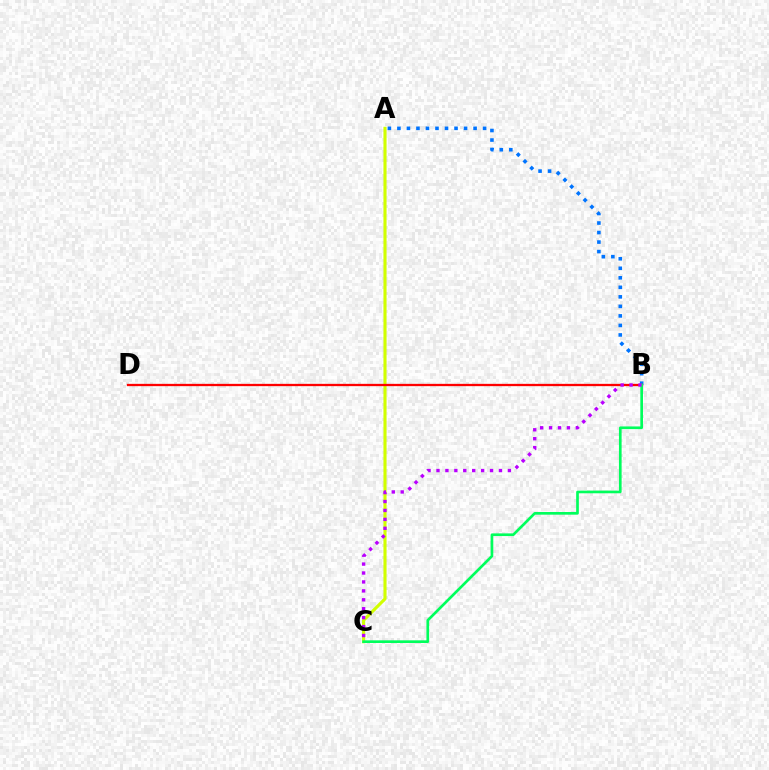{('A', 'C'): [{'color': '#d1ff00', 'line_style': 'solid', 'thickness': 2.24}], ('A', 'B'): [{'color': '#0074ff', 'line_style': 'dotted', 'thickness': 2.59}], ('B', 'D'): [{'color': '#ff0000', 'line_style': 'solid', 'thickness': 1.65}], ('B', 'C'): [{'color': '#00ff5c', 'line_style': 'solid', 'thickness': 1.92}, {'color': '#b900ff', 'line_style': 'dotted', 'thickness': 2.43}]}